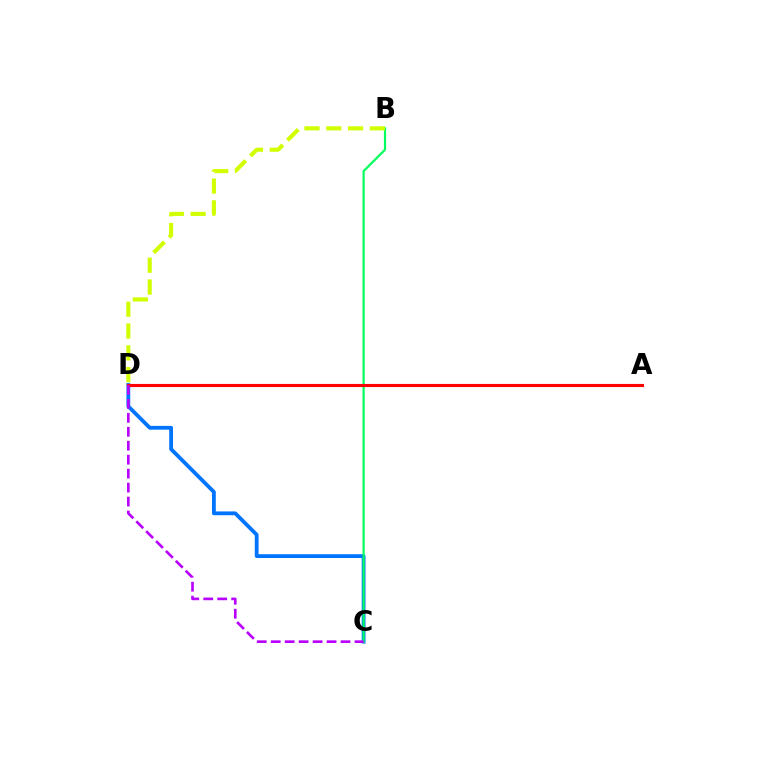{('C', 'D'): [{'color': '#0074ff', 'line_style': 'solid', 'thickness': 2.74}, {'color': '#b900ff', 'line_style': 'dashed', 'thickness': 1.9}], ('B', 'C'): [{'color': '#00ff5c', 'line_style': 'solid', 'thickness': 1.58}], ('B', 'D'): [{'color': '#d1ff00', 'line_style': 'dashed', 'thickness': 2.96}], ('A', 'D'): [{'color': '#ff0000', 'line_style': 'solid', 'thickness': 2.25}]}